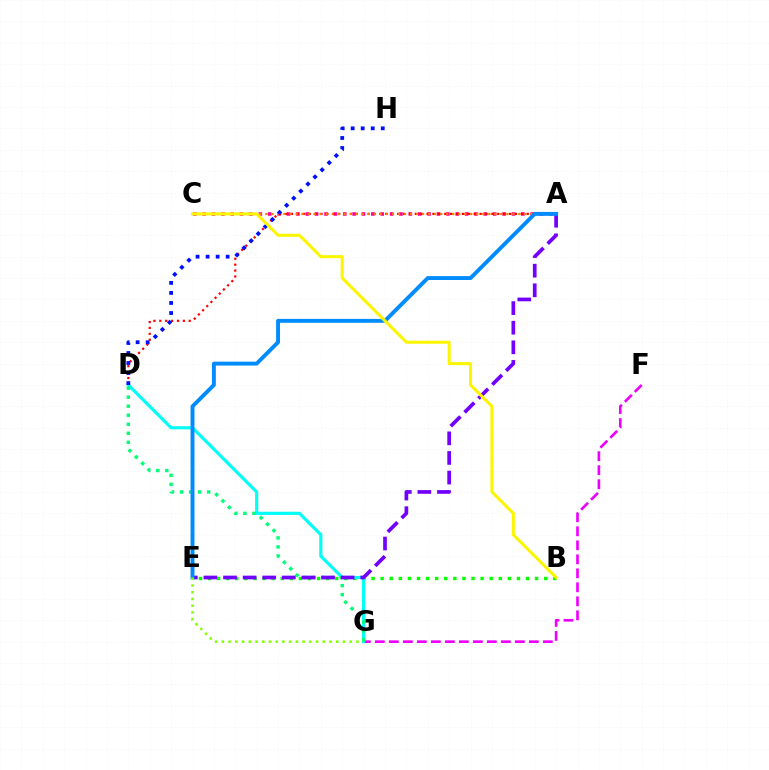{('A', 'C'): [{'color': '#ff0094', 'line_style': 'dotted', 'thickness': 2.55}, {'color': '#ff7c00', 'line_style': 'dotted', 'thickness': 1.64}], ('A', 'D'): [{'color': '#ff0000', 'line_style': 'dotted', 'thickness': 1.6}], ('B', 'E'): [{'color': '#08ff00', 'line_style': 'dotted', 'thickness': 2.47}], ('F', 'G'): [{'color': '#ee00ff', 'line_style': 'dashed', 'thickness': 1.9}], ('D', 'G'): [{'color': '#00fff6', 'line_style': 'solid', 'thickness': 2.28}, {'color': '#00ff74', 'line_style': 'dotted', 'thickness': 2.45}], ('A', 'E'): [{'color': '#7200ff', 'line_style': 'dashed', 'thickness': 2.66}, {'color': '#008cff', 'line_style': 'solid', 'thickness': 2.81}], ('E', 'G'): [{'color': '#84ff00', 'line_style': 'dotted', 'thickness': 1.83}], ('D', 'H'): [{'color': '#0010ff', 'line_style': 'dotted', 'thickness': 2.73}], ('B', 'C'): [{'color': '#fcf500', 'line_style': 'solid', 'thickness': 2.19}]}